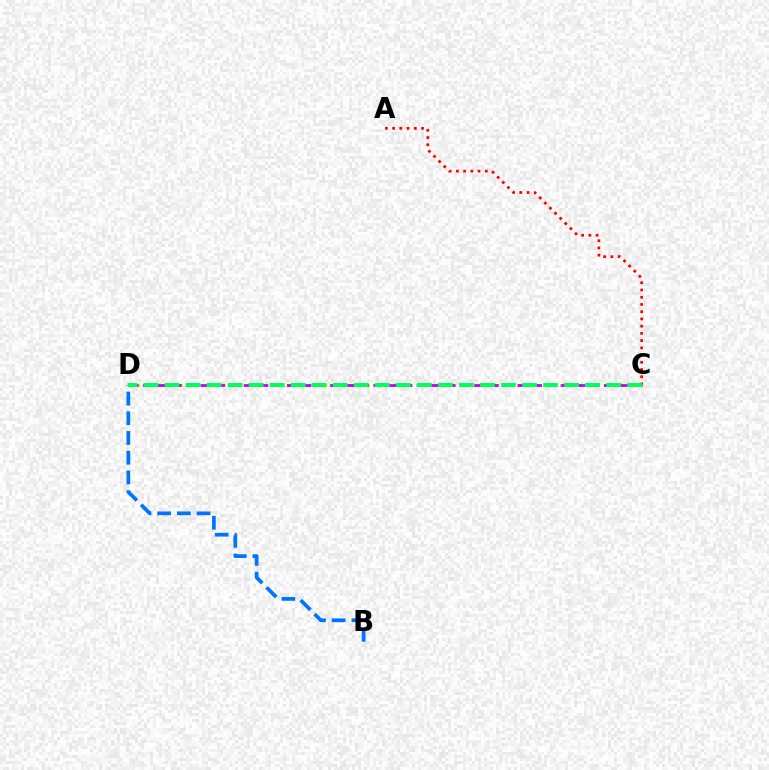{('A', 'C'): [{'color': '#ff0000', 'line_style': 'dotted', 'thickness': 1.96}], ('C', 'D'): [{'color': '#d1ff00', 'line_style': 'dotted', 'thickness': 2.31}, {'color': '#b900ff', 'line_style': 'dashed', 'thickness': 1.96}, {'color': '#00ff5c', 'line_style': 'dashed', 'thickness': 2.86}], ('B', 'D'): [{'color': '#0074ff', 'line_style': 'dashed', 'thickness': 2.68}]}